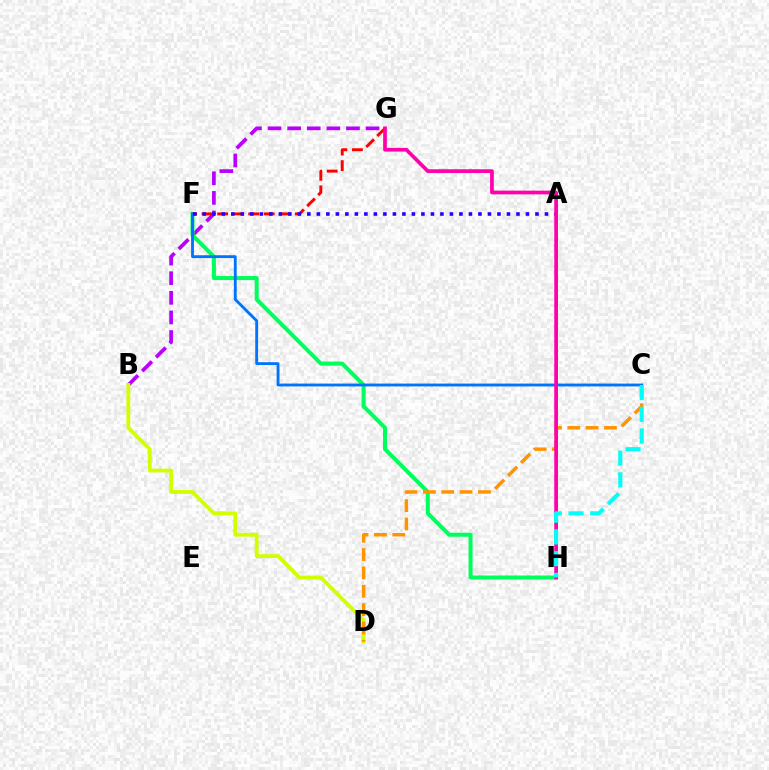{('B', 'G'): [{'color': '#b900ff', 'line_style': 'dashed', 'thickness': 2.66}], ('B', 'D'): [{'color': '#d1ff00', 'line_style': 'solid', 'thickness': 2.75}], ('F', 'H'): [{'color': '#00ff5c', 'line_style': 'solid', 'thickness': 2.9}], ('F', 'G'): [{'color': '#ff0000', 'line_style': 'dashed', 'thickness': 2.11}], ('A', 'H'): [{'color': '#3dff00', 'line_style': 'dashed', 'thickness': 2.19}], ('C', 'D'): [{'color': '#ff9400', 'line_style': 'dashed', 'thickness': 2.49}], ('C', 'F'): [{'color': '#0074ff', 'line_style': 'solid', 'thickness': 2.05}], ('A', 'F'): [{'color': '#2500ff', 'line_style': 'dotted', 'thickness': 2.58}], ('G', 'H'): [{'color': '#ff00ac', 'line_style': 'solid', 'thickness': 2.67}], ('C', 'H'): [{'color': '#00fff6', 'line_style': 'dashed', 'thickness': 2.95}]}